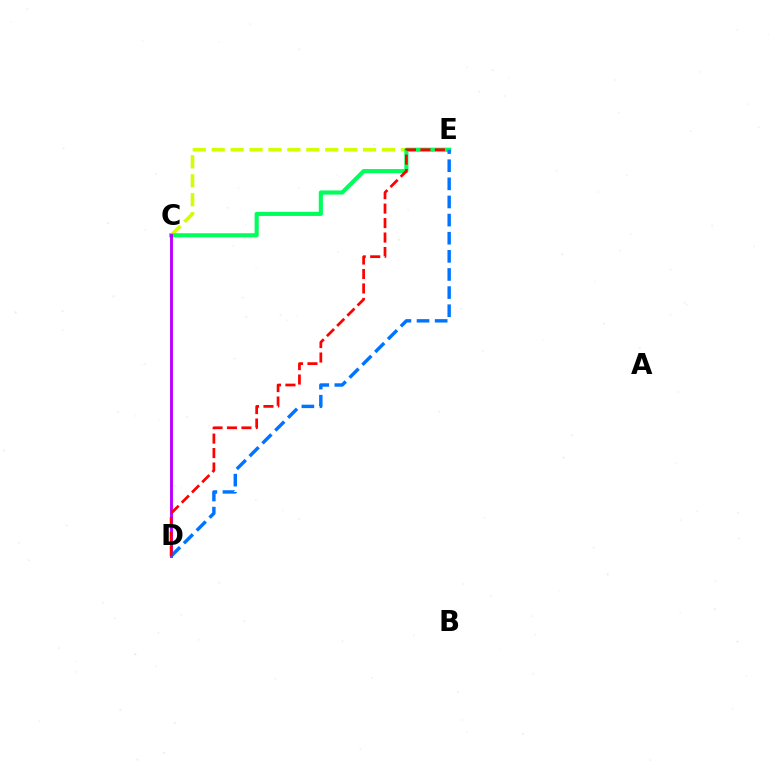{('C', 'E'): [{'color': '#d1ff00', 'line_style': 'dashed', 'thickness': 2.57}, {'color': '#00ff5c', 'line_style': 'solid', 'thickness': 2.97}], ('C', 'D'): [{'color': '#b900ff', 'line_style': 'solid', 'thickness': 2.08}], ('D', 'E'): [{'color': '#0074ff', 'line_style': 'dashed', 'thickness': 2.46}, {'color': '#ff0000', 'line_style': 'dashed', 'thickness': 1.96}]}